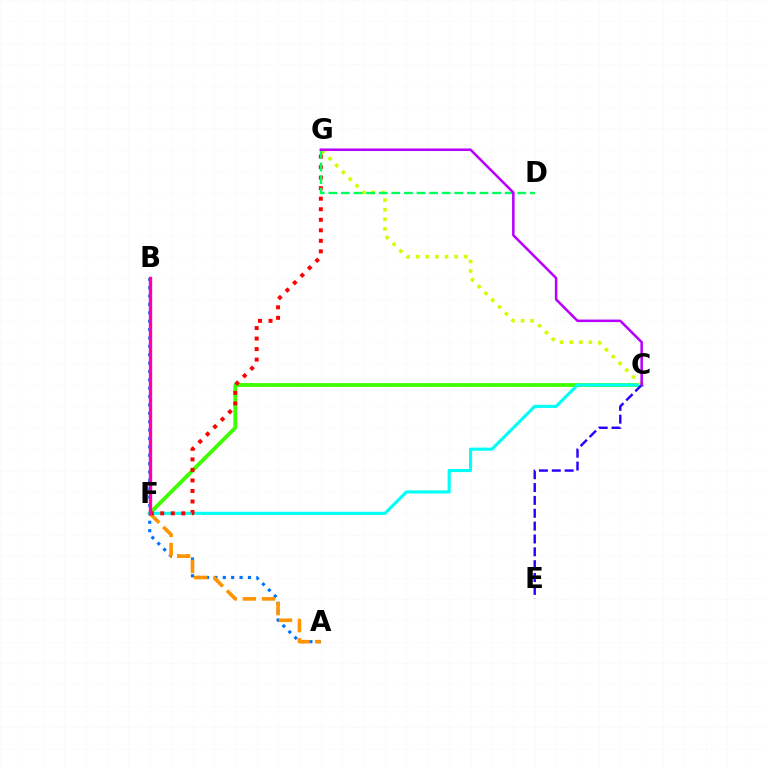{('A', 'B'): [{'color': '#0074ff', 'line_style': 'dotted', 'thickness': 2.28}], ('C', 'F'): [{'color': '#3dff00', 'line_style': 'solid', 'thickness': 2.75}, {'color': '#00fff6', 'line_style': 'solid', 'thickness': 2.24}], ('A', 'F'): [{'color': '#ff9400', 'line_style': 'dashed', 'thickness': 2.61}], ('C', 'G'): [{'color': '#d1ff00', 'line_style': 'dotted', 'thickness': 2.61}, {'color': '#b900ff', 'line_style': 'solid', 'thickness': 1.83}], ('F', 'G'): [{'color': '#ff0000', 'line_style': 'dotted', 'thickness': 2.86}], ('D', 'G'): [{'color': '#00ff5c', 'line_style': 'dashed', 'thickness': 1.71}], ('B', 'F'): [{'color': '#ff00ac', 'line_style': 'solid', 'thickness': 2.4}], ('C', 'E'): [{'color': '#2500ff', 'line_style': 'dashed', 'thickness': 1.75}]}